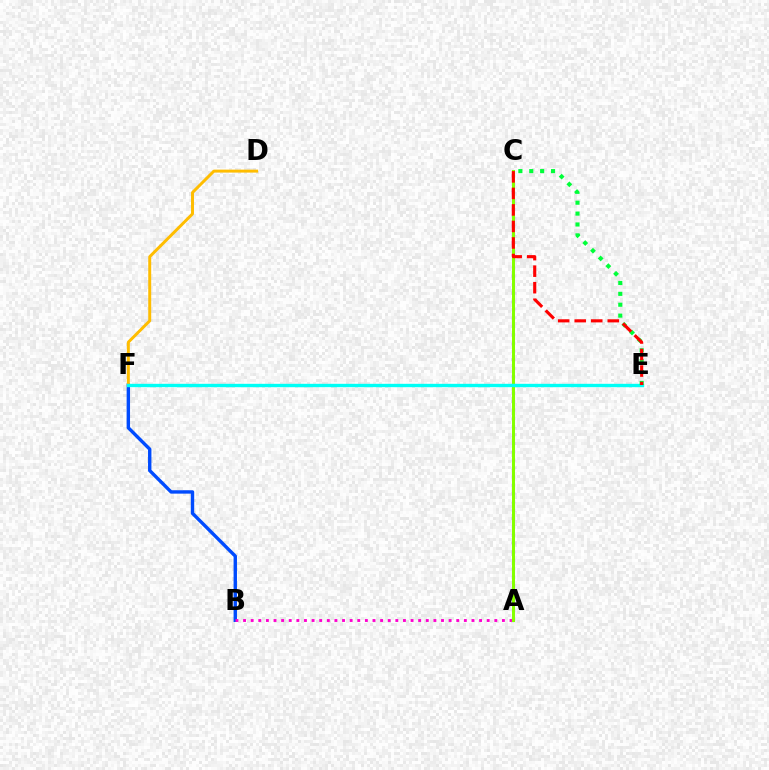{('A', 'C'): [{'color': '#7200ff', 'line_style': 'dotted', 'thickness': 2.27}, {'color': '#84ff00', 'line_style': 'solid', 'thickness': 2.16}], ('B', 'F'): [{'color': '#004bff', 'line_style': 'solid', 'thickness': 2.44}], ('D', 'F'): [{'color': '#ffbd00', 'line_style': 'solid', 'thickness': 2.13}], ('A', 'B'): [{'color': '#ff00cf', 'line_style': 'dotted', 'thickness': 2.07}], ('E', 'F'): [{'color': '#00fff6', 'line_style': 'solid', 'thickness': 2.42}], ('C', 'E'): [{'color': '#00ff39', 'line_style': 'dotted', 'thickness': 2.96}, {'color': '#ff0000', 'line_style': 'dashed', 'thickness': 2.24}]}